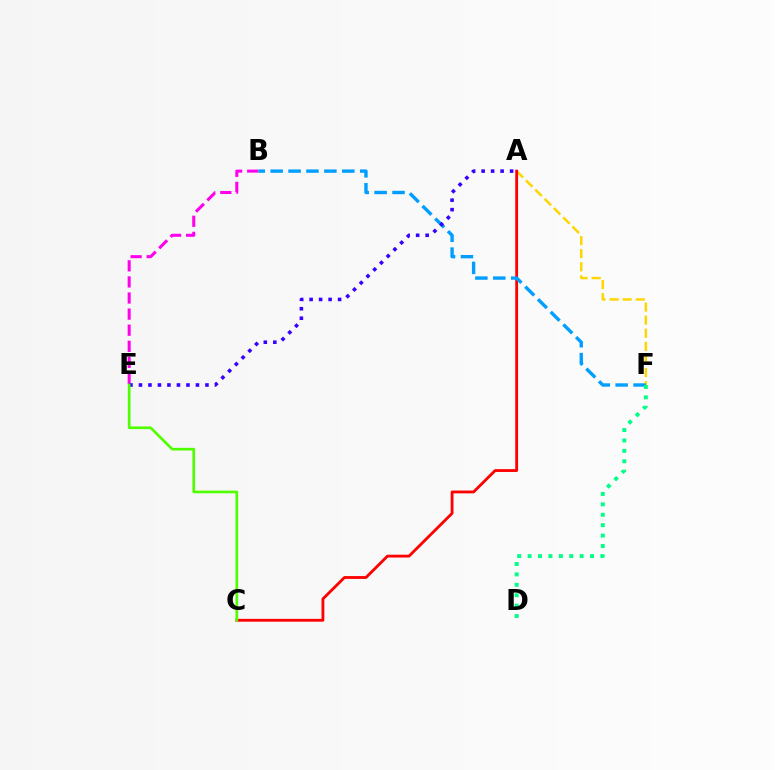{('A', 'F'): [{'color': '#ffd500', 'line_style': 'dashed', 'thickness': 1.78}], ('B', 'E'): [{'color': '#ff00ed', 'line_style': 'dashed', 'thickness': 2.19}], ('A', 'C'): [{'color': '#ff0000', 'line_style': 'solid', 'thickness': 2.04}], ('B', 'F'): [{'color': '#009eff', 'line_style': 'dashed', 'thickness': 2.43}], ('D', 'F'): [{'color': '#00ff86', 'line_style': 'dotted', 'thickness': 2.83}], ('A', 'E'): [{'color': '#3700ff', 'line_style': 'dotted', 'thickness': 2.58}], ('C', 'E'): [{'color': '#4fff00', 'line_style': 'solid', 'thickness': 1.92}]}